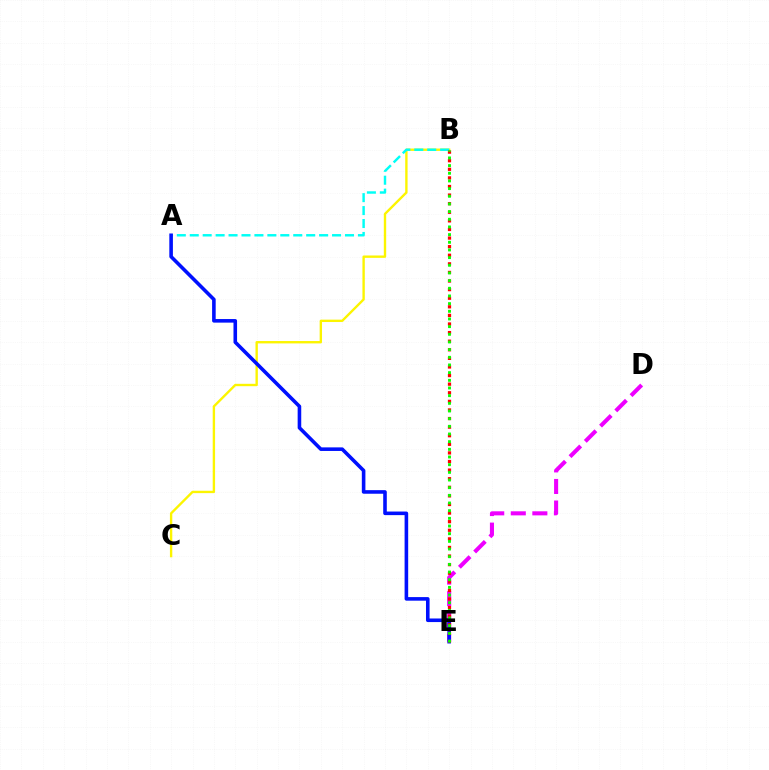{('D', 'E'): [{'color': '#ee00ff', 'line_style': 'dashed', 'thickness': 2.93}], ('B', 'C'): [{'color': '#fcf500', 'line_style': 'solid', 'thickness': 1.71}], ('A', 'B'): [{'color': '#00fff6', 'line_style': 'dashed', 'thickness': 1.76}], ('A', 'E'): [{'color': '#0010ff', 'line_style': 'solid', 'thickness': 2.58}], ('B', 'E'): [{'color': '#ff0000', 'line_style': 'dotted', 'thickness': 2.33}, {'color': '#08ff00', 'line_style': 'dotted', 'thickness': 2.08}]}